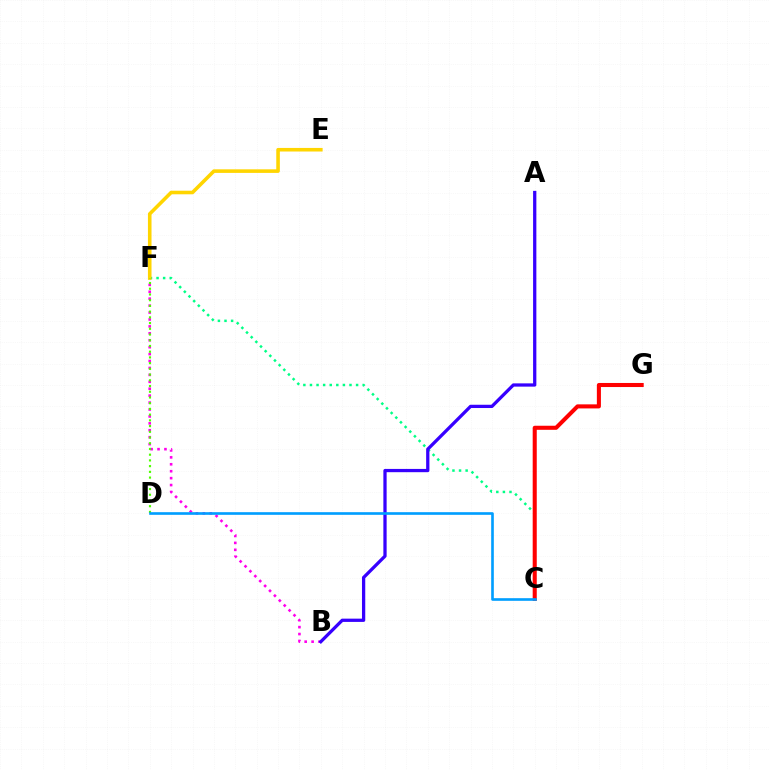{('C', 'F'): [{'color': '#00ff86', 'line_style': 'dotted', 'thickness': 1.79}], ('B', 'F'): [{'color': '#ff00ed', 'line_style': 'dotted', 'thickness': 1.88}], ('E', 'F'): [{'color': '#ffd500', 'line_style': 'solid', 'thickness': 2.58}], ('C', 'G'): [{'color': '#ff0000', 'line_style': 'solid', 'thickness': 2.93}], ('A', 'B'): [{'color': '#3700ff', 'line_style': 'solid', 'thickness': 2.35}], ('D', 'F'): [{'color': '#4fff00', 'line_style': 'dotted', 'thickness': 1.55}], ('C', 'D'): [{'color': '#009eff', 'line_style': 'solid', 'thickness': 1.9}]}